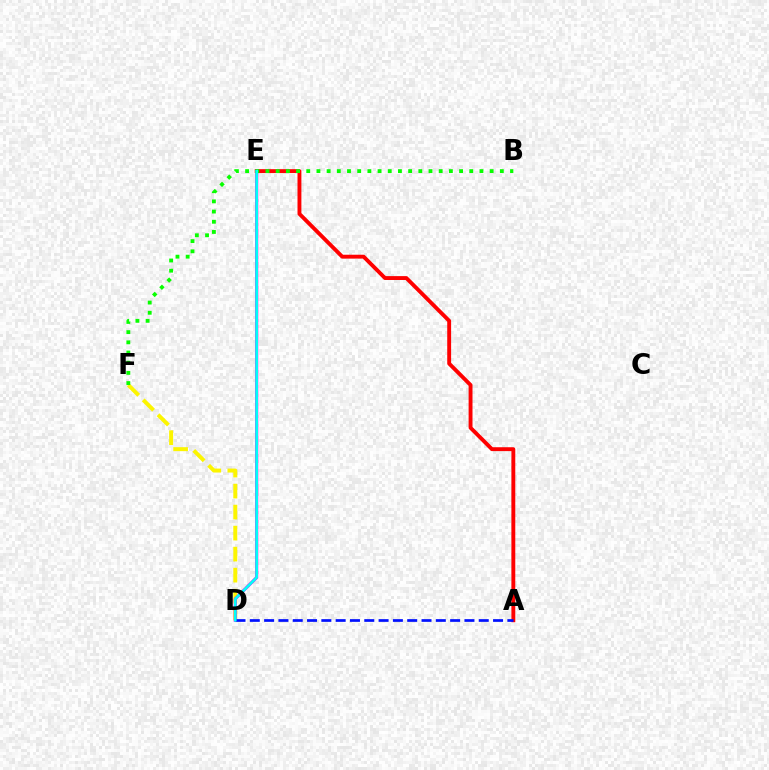{('D', 'F'): [{'color': '#fcf500', 'line_style': 'dashed', 'thickness': 2.85}], ('D', 'E'): [{'color': '#ee00ff', 'line_style': 'solid', 'thickness': 2.26}, {'color': '#00fff6', 'line_style': 'solid', 'thickness': 1.92}], ('A', 'E'): [{'color': '#ff0000', 'line_style': 'solid', 'thickness': 2.8}], ('B', 'F'): [{'color': '#08ff00', 'line_style': 'dotted', 'thickness': 2.77}], ('A', 'D'): [{'color': '#0010ff', 'line_style': 'dashed', 'thickness': 1.94}]}